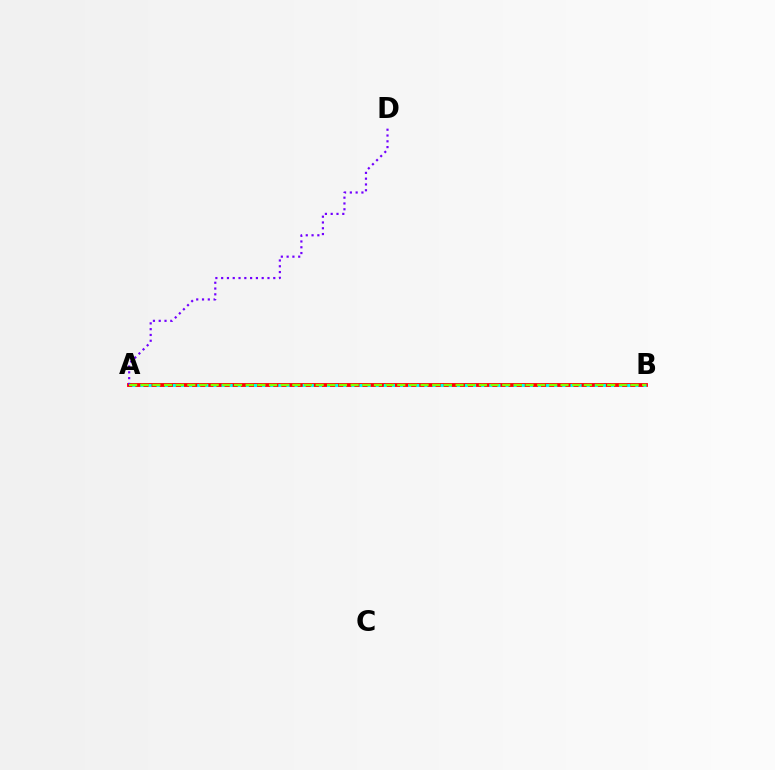{('A', 'B'): [{'color': '#ff0000', 'line_style': 'solid', 'thickness': 2.76}, {'color': '#00fff6', 'line_style': 'dotted', 'thickness': 2.2}, {'color': '#84ff00', 'line_style': 'dashed', 'thickness': 1.58}], ('A', 'D'): [{'color': '#7200ff', 'line_style': 'dotted', 'thickness': 1.57}]}